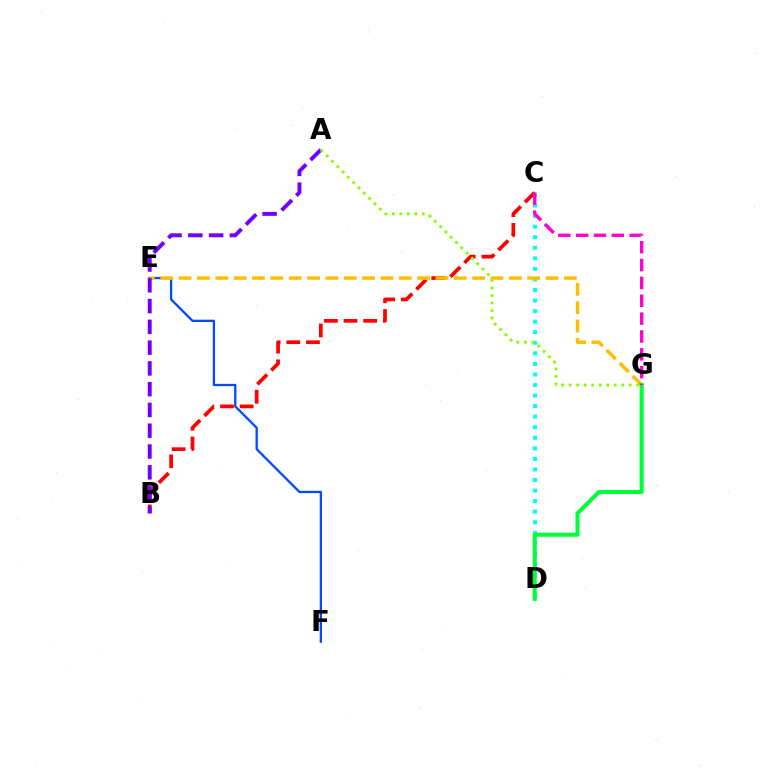{('E', 'F'): [{'color': '#004bff', 'line_style': 'solid', 'thickness': 1.65}], ('B', 'C'): [{'color': '#ff0000', 'line_style': 'dashed', 'thickness': 2.67}], ('C', 'D'): [{'color': '#00fff6', 'line_style': 'dotted', 'thickness': 2.87}], ('E', 'G'): [{'color': '#ffbd00', 'line_style': 'dashed', 'thickness': 2.49}], ('D', 'G'): [{'color': '#00ff39', 'line_style': 'solid', 'thickness': 2.92}], ('A', 'B'): [{'color': '#7200ff', 'line_style': 'dashed', 'thickness': 2.82}], ('A', 'G'): [{'color': '#84ff00', 'line_style': 'dotted', 'thickness': 2.04}], ('C', 'G'): [{'color': '#ff00cf', 'line_style': 'dashed', 'thickness': 2.43}]}